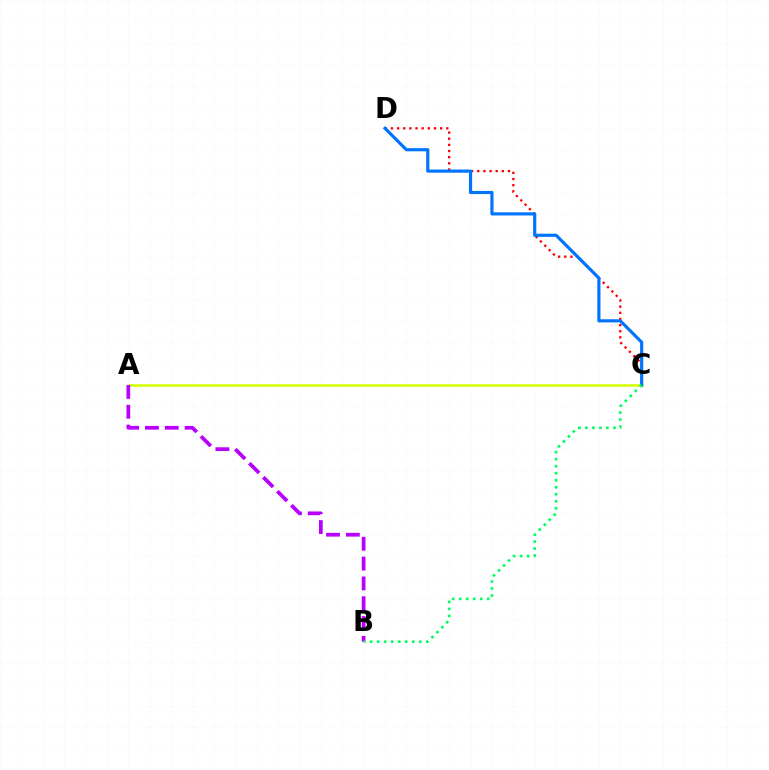{('C', 'D'): [{'color': '#ff0000', 'line_style': 'dotted', 'thickness': 1.67}, {'color': '#0074ff', 'line_style': 'solid', 'thickness': 2.27}], ('A', 'C'): [{'color': '#d1ff00', 'line_style': 'solid', 'thickness': 1.81}], ('A', 'B'): [{'color': '#b900ff', 'line_style': 'dashed', 'thickness': 2.69}], ('B', 'C'): [{'color': '#00ff5c', 'line_style': 'dotted', 'thickness': 1.91}]}